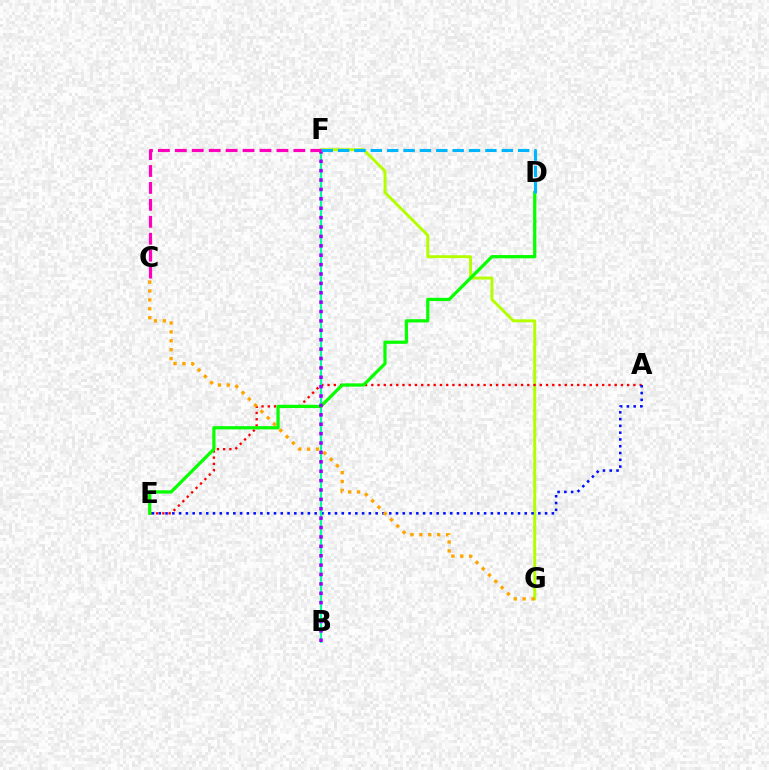{('F', 'G'): [{'color': '#b3ff00', 'line_style': 'solid', 'thickness': 2.11}], ('A', 'E'): [{'color': '#ff0000', 'line_style': 'dotted', 'thickness': 1.7}, {'color': '#0010ff', 'line_style': 'dotted', 'thickness': 1.84}], ('C', 'G'): [{'color': '#ffa500', 'line_style': 'dotted', 'thickness': 2.42}], ('B', 'F'): [{'color': '#00ff9d', 'line_style': 'solid', 'thickness': 1.54}, {'color': '#9b00ff', 'line_style': 'dotted', 'thickness': 2.55}], ('D', 'E'): [{'color': '#08ff00', 'line_style': 'solid', 'thickness': 2.33}], ('D', 'F'): [{'color': '#00b5ff', 'line_style': 'dashed', 'thickness': 2.22}], ('C', 'F'): [{'color': '#ff00bd', 'line_style': 'dashed', 'thickness': 2.3}]}